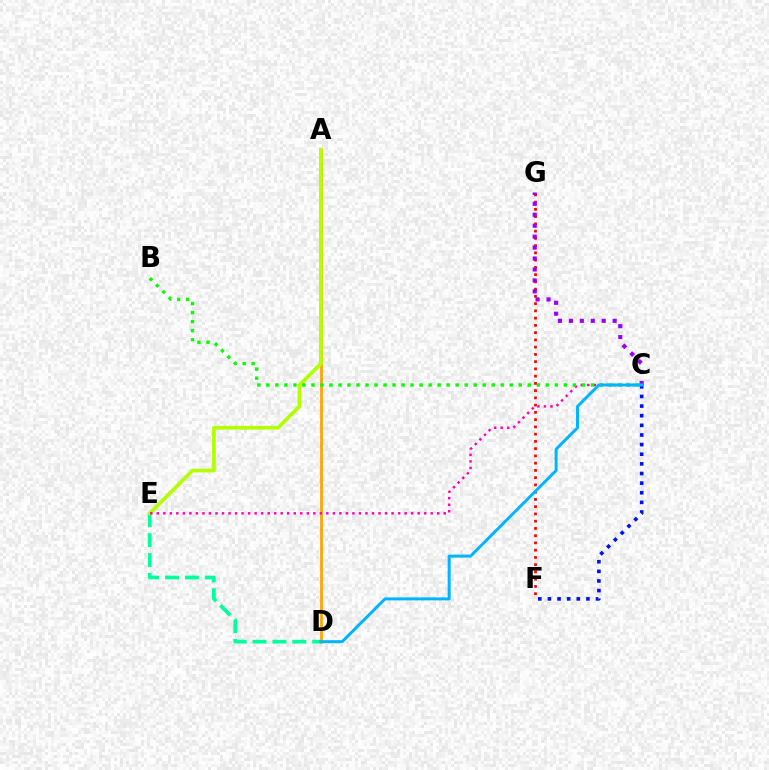{('D', 'E'): [{'color': '#00ff9d', 'line_style': 'dashed', 'thickness': 2.7}], ('A', 'D'): [{'color': '#ffa500', 'line_style': 'solid', 'thickness': 1.98}], ('A', 'E'): [{'color': '#b3ff00', 'line_style': 'solid', 'thickness': 2.66}], ('C', 'E'): [{'color': '#ff00bd', 'line_style': 'dotted', 'thickness': 1.77}], ('B', 'C'): [{'color': '#08ff00', 'line_style': 'dotted', 'thickness': 2.45}], ('F', 'G'): [{'color': '#ff0000', 'line_style': 'dotted', 'thickness': 1.97}], ('C', 'G'): [{'color': '#9b00ff', 'line_style': 'dotted', 'thickness': 2.97}], ('C', 'F'): [{'color': '#0010ff', 'line_style': 'dotted', 'thickness': 2.62}], ('C', 'D'): [{'color': '#00b5ff', 'line_style': 'solid', 'thickness': 2.14}]}